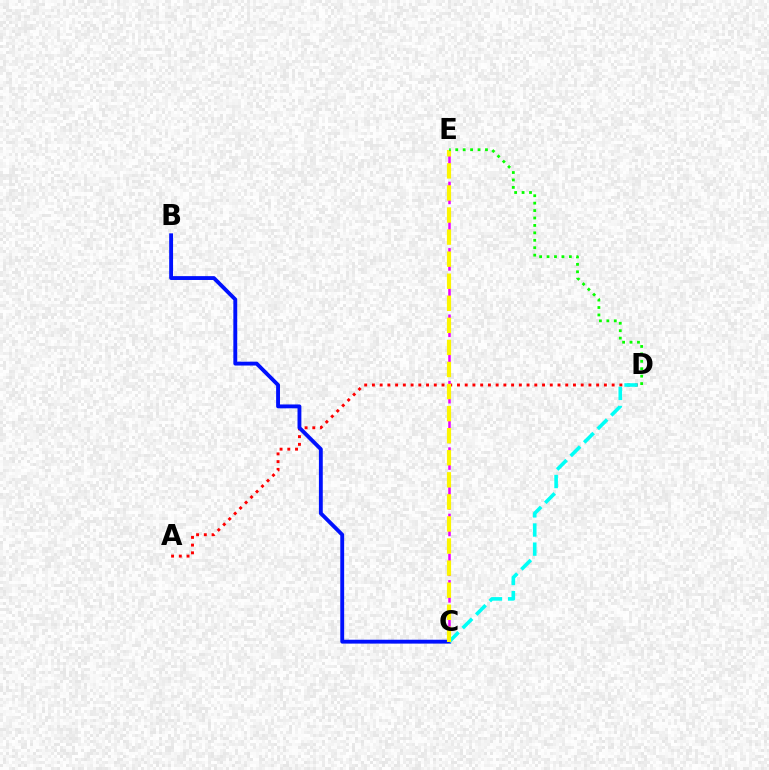{('A', 'D'): [{'color': '#ff0000', 'line_style': 'dotted', 'thickness': 2.1}], ('C', 'E'): [{'color': '#ee00ff', 'line_style': 'dashed', 'thickness': 1.8}, {'color': '#fcf500', 'line_style': 'dashed', 'thickness': 3.0}], ('B', 'C'): [{'color': '#0010ff', 'line_style': 'solid', 'thickness': 2.78}], ('C', 'D'): [{'color': '#00fff6', 'line_style': 'dashed', 'thickness': 2.6}], ('D', 'E'): [{'color': '#08ff00', 'line_style': 'dotted', 'thickness': 2.02}]}